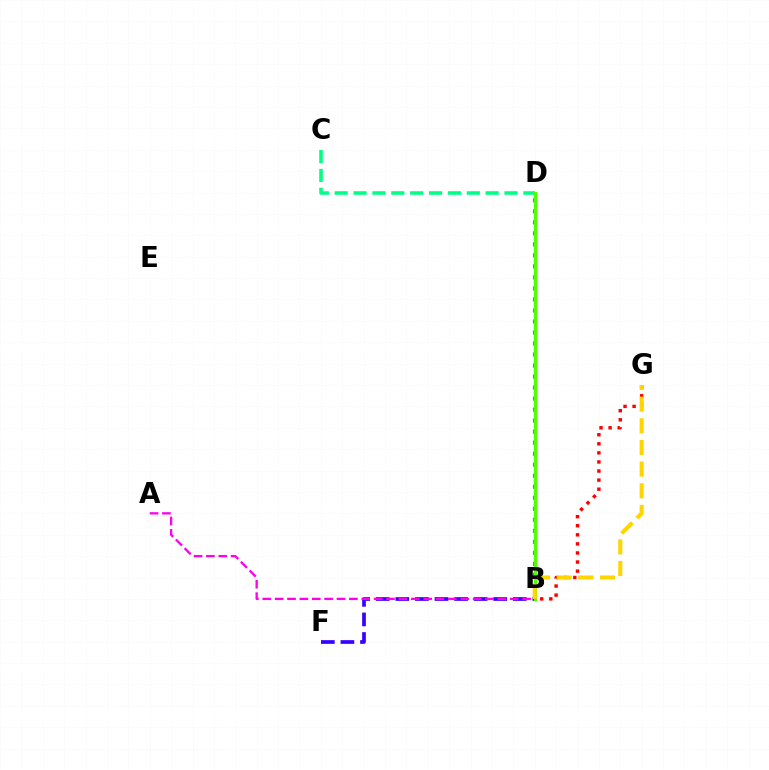{('B', 'F'): [{'color': '#3700ff', 'line_style': 'dashed', 'thickness': 2.66}], ('B', 'D'): [{'color': '#009eff', 'line_style': 'dotted', 'thickness': 2.99}, {'color': '#4fff00', 'line_style': 'solid', 'thickness': 2.38}], ('A', 'B'): [{'color': '#ff00ed', 'line_style': 'dashed', 'thickness': 1.68}], ('C', 'D'): [{'color': '#00ff86', 'line_style': 'dashed', 'thickness': 2.56}], ('B', 'G'): [{'color': '#ff0000', 'line_style': 'dotted', 'thickness': 2.47}, {'color': '#ffd500', 'line_style': 'dashed', 'thickness': 2.94}]}